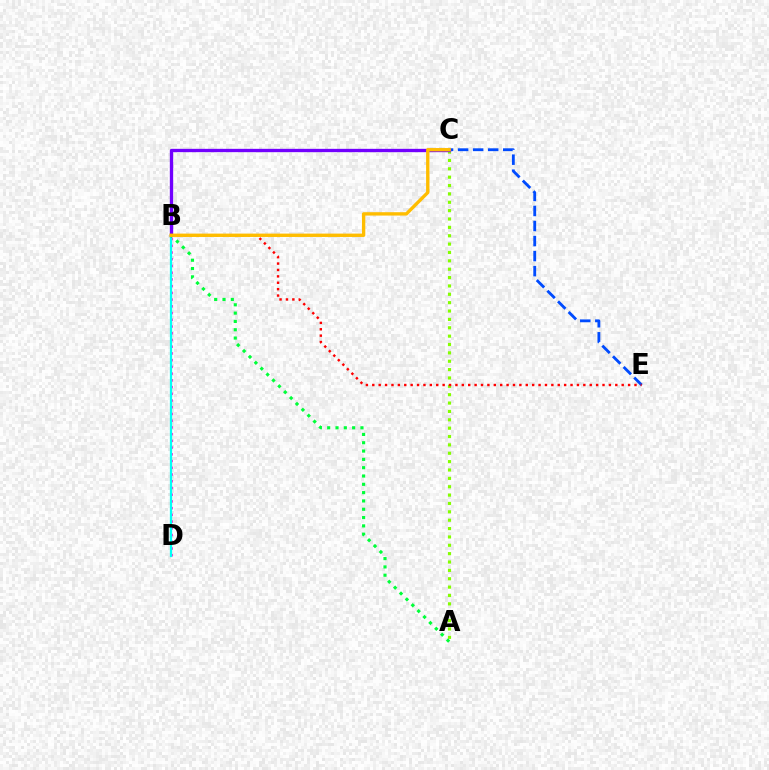{('C', 'E'): [{'color': '#004bff', 'line_style': 'dashed', 'thickness': 2.04}], ('A', 'C'): [{'color': '#84ff00', 'line_style': 'dotted', 'thickness': 2.27}], ('B', 'D'): [{'color': '#ff00cf', 'line_style': 'dotted', 'thickness': 1.83}, {'color': '#00fff6', 'line_style': 'solid', 'thickness': 1.61}], ('B', 'C'): [{'color': '#7200ff', 'line_style': 'solid', 'thickness': 2.4}, {'color': '#ffbd00', 'line_style': 'solid', 'thickness': 2.42}], ('A', 'B'): [{'color': '#00ff39', 'line_style': 'dotted', 'thickness': 2.26}], ('B', 'E'): [{'color': '#ff0000', 'line_style': 'dotted', 'thickness': 1.74}]}